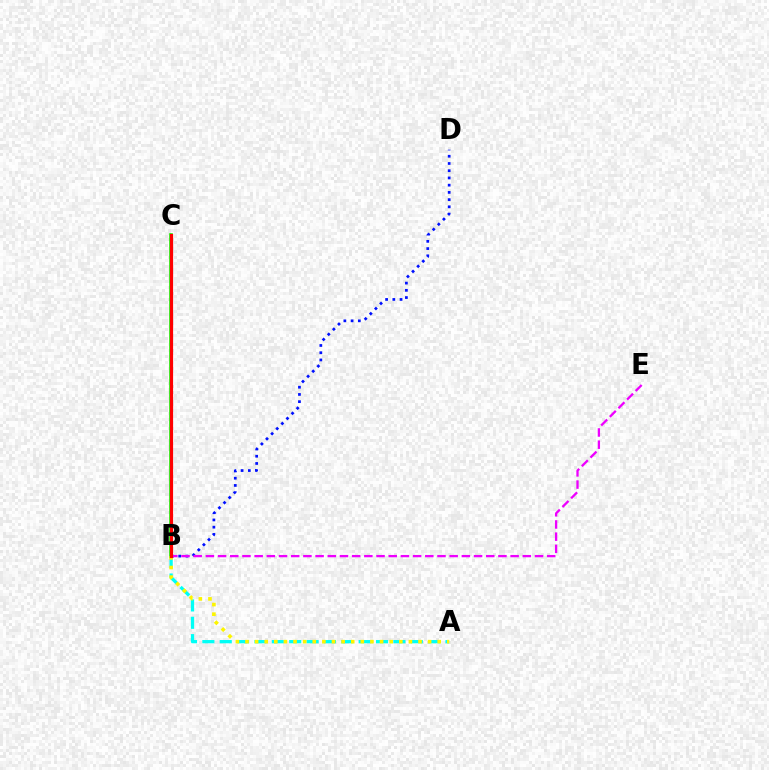{('B', 'D'): [{'color': '#0010ff', 'line_style': 'dotted', 'thickness': 1.96}], ('B', 'E'): [{'color': '#ee00ff', 'line_style': 'dashed', 'thickness': 1.66}], ('A', 'B'): [{'color': '#00fff6', 'line_style': 'dashed', 'thickness': 2.36}, {'color': '#fcf500', 'line_style': 'dotted', 'thickness': 2.61}], ('B', 'C'): [{'color': '#08ff00', 'line_style': 'solid', 'thickness': 2.58}, {'color': '#ff0000', 'line_style': 'solid', 'thickness': 2.29}]}